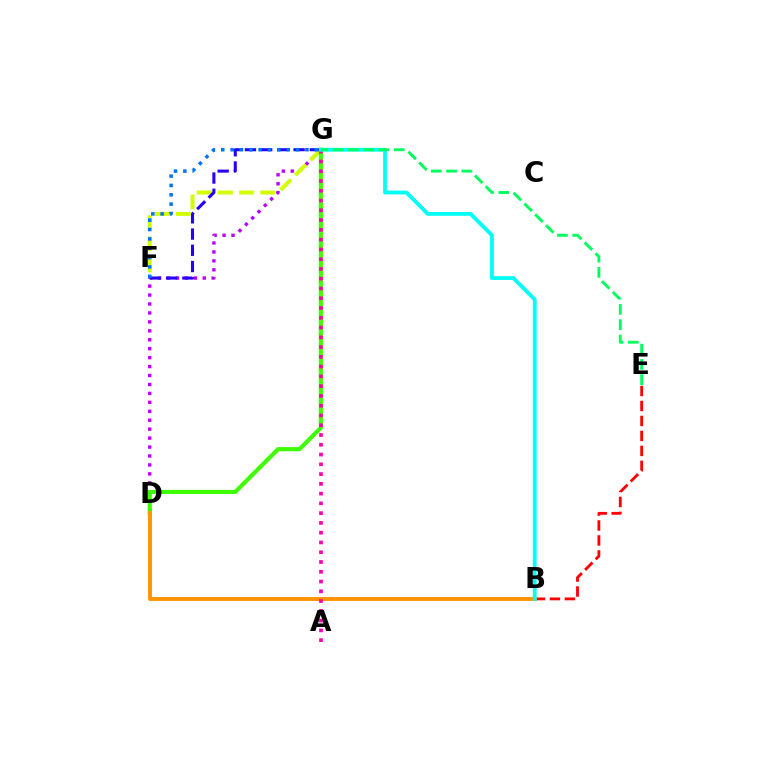{('D', 'G'): [{'color': '#b900ff', 'line_style': 'dotted', 'thickness': 2.43}, {'color': '#3dff00', 'line_style': 'solid', 'thickness': 2.99}], ('F', 'G'): [{'color': '#d1ff00', 'line_style': 'dashed', 'thickness': 2.87}, {'color': '#2500ff', 'line_style': 'dashed', 'thickness': 2.2}, {'color': '#0074ff', 'line_style': 'dotted', 'thickness': 2.54}], ('B', 'E'): [{'color': '#ff0000', 'line_style': 'dashed', 'thickness': 2.03}], ('B', 'D'): [{'color': '#ff9400', 'line_style': 'solid', 'thickness': 2.79}], ('A', 'G'): [{'color': '#ff00ac', 'line_style': 'dotted', 'thickness': 2.65}], ('B', 'G'): [{'color': '#00fff6', 'line_style': 'solid', 'thickness': 2.75}], ('E', 'G'): [{'color': '#00ff5c', 'line_style': 'dashed', 'thickness': 2.08}]}